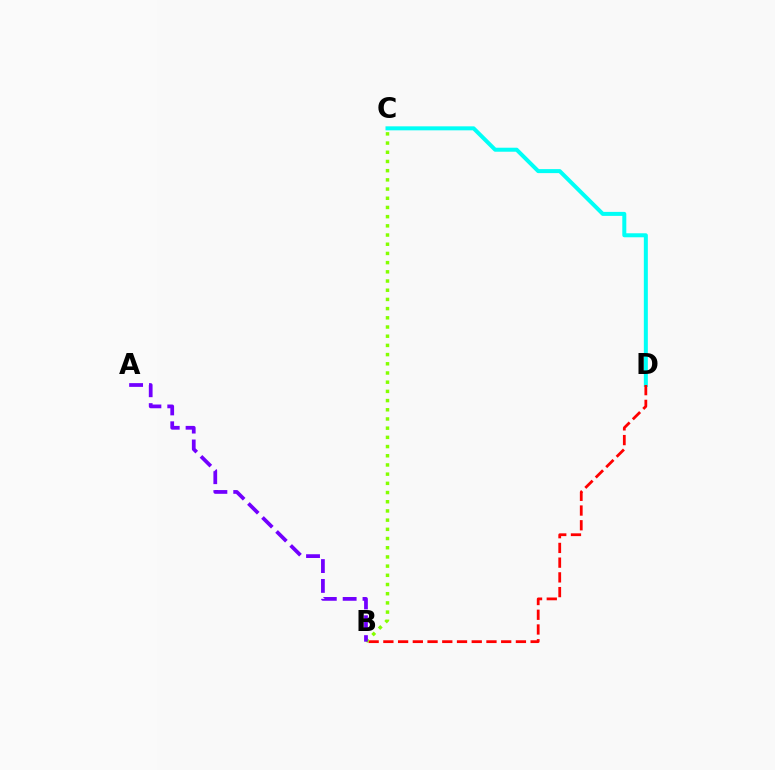{('C', 'D'): [{'color': '#00fff6', 'line_style': 'solid', 'thickness': 2.88}], ('B', 'D'): [{'color': '#ff0000', 'line_style': 'dashed', 'thickness': 2.0}], ('B', 'C'): [{'color': '#84ff00', 'line_style': 'dotted', 'thickness': 2.5}], ('A', 'B'): [{'color': '#7200ff', 'line_style': 'dashed', 'thickness': 2.7}]}